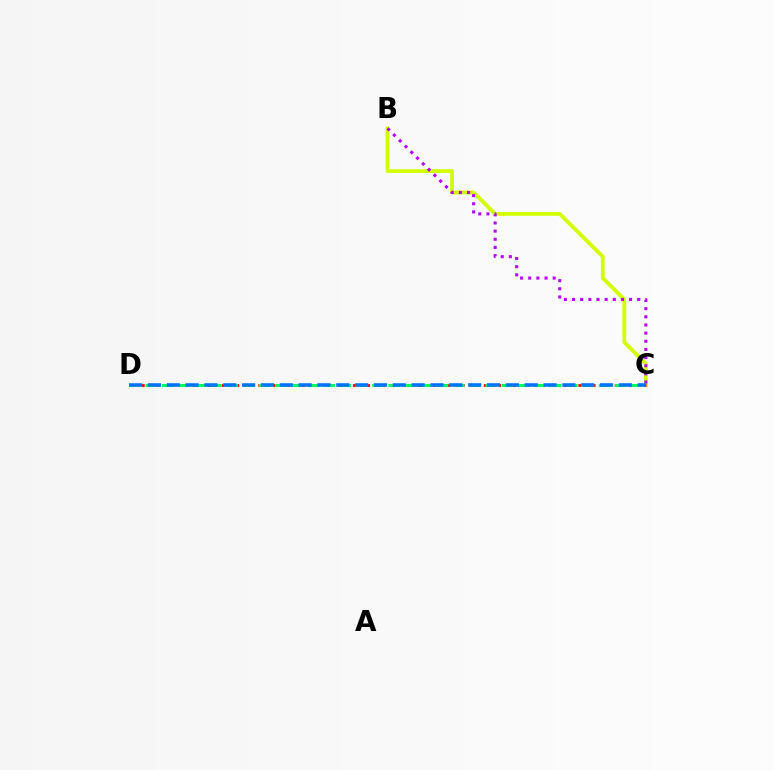{('B', 'C'): [{'color': '#d1ff00', 'line_style': 'solid', 'thickness': 2.72}, {'color': '#b900ff', 'line_style': 'dotted', 'thickness': 2.21}], ('C', 'D'): [{'color': '#ff0000', 'line_style': 'dotted', 'thickness': 1.98}, {'color': '#00ff5c', 'line_style': 'dashed', 'thickness': 2.2}, {'color': '#0074ff', 'line_style': 'dashed', 'thickness': 2.56}]}